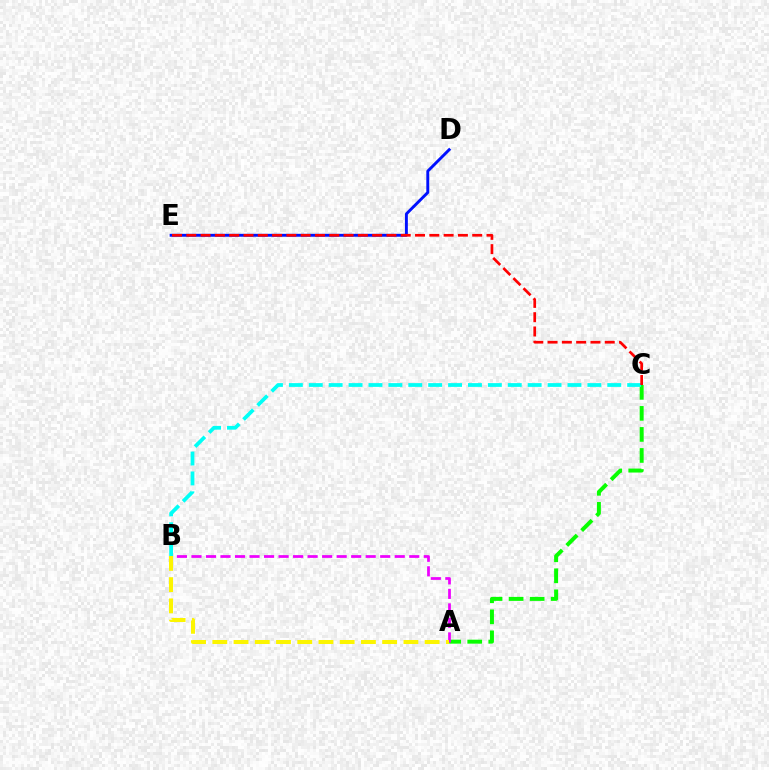{('D', 'E'): [{'color': '#0010ff', 'line_style': 'solid', 'thickness': 2.09}], ('A', 'C'): [{'color': '#08ff00', 'line_style': 'dashed', 'thickness': 2.86}], ('A', 'B'): [{'color': '#ee00ff', 'line_style': 'dashed', 'thickness': 1.97}, {'color': '#fcf500', 'line_style': 'dashed', 'thickness': 2.88}], ('B', 'C'): [{'color': '#00fff6', 'line_style': 'dashed', 'thickness': 2.7}], ('C', 'E'): [{'color': '#ff0000', 'line_style': 'dashed', 'thickness': 1.94}]}